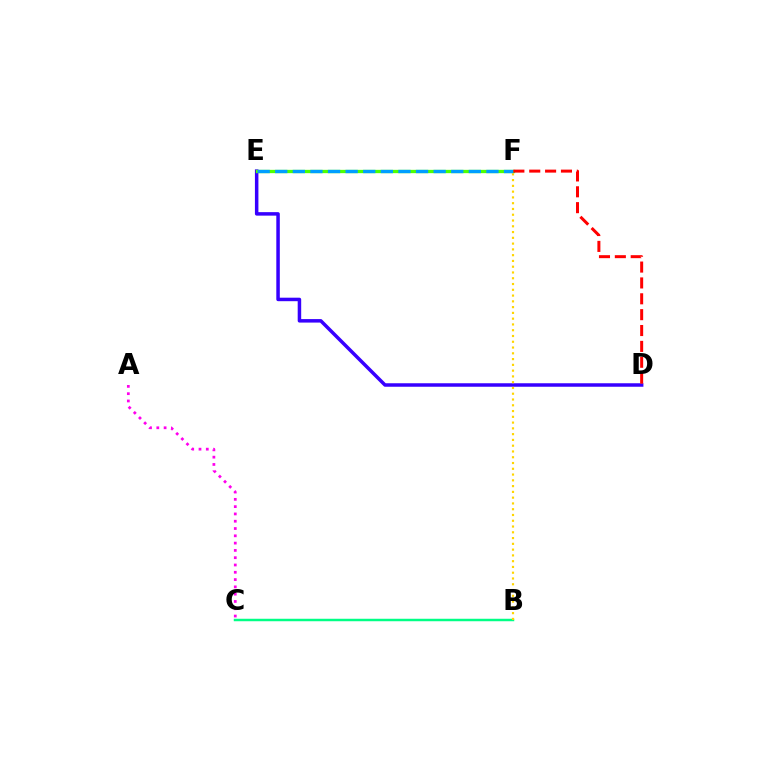{('D', 'E'): [{'color': '#3700ff', 'line_style': 'solid', 'thickness': 2.52}], ('B', 'C'): [{'color': '#00ff86', 'line_style': 'solid', 'thickness': 1.78}], ('A', 'C'): [{'color': '#ff00ed', 'line_style': 'dotted', 'thickness': 1.98}], ('E', 'F'): [{'color': '#4fff00', 'line_style': 'solid', 'thickness': 2.38}, {'color': '#009eff', 'line_style': 'dashed', 'thickness': 2.39}], ('B', 'F'): [{'color': '#ffd500', 'line_style': 'dotted', 'thickness': 1.57}], ('D', 'F'): [{'color': '#ff0000', 'line_style': 'dashed', 'thickness': 2.16}]}